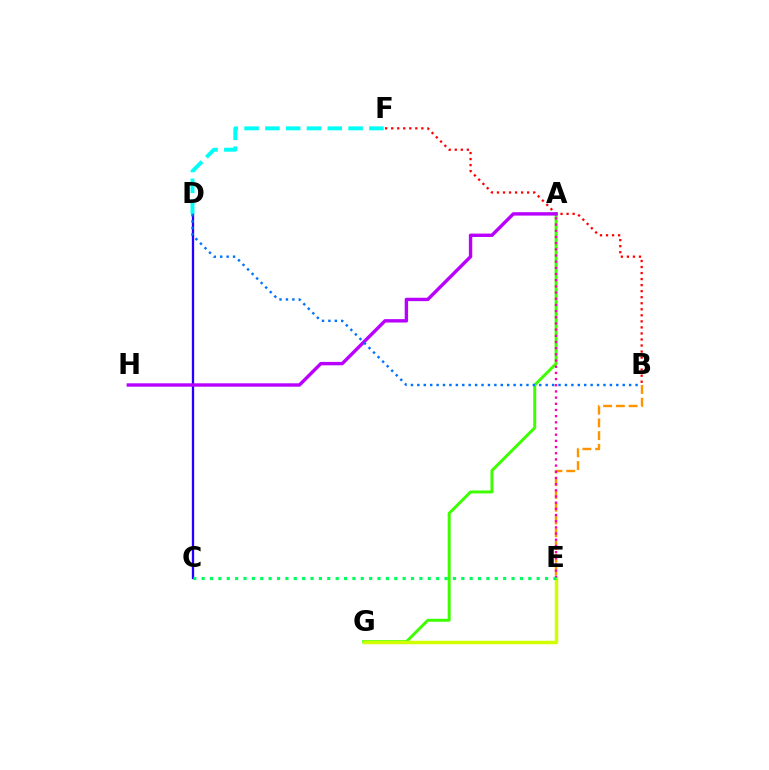{('B', 'F'): [{'color': '#ff0000', 'line_style': 'dotted', 'thickness': 1.64}], ('C', 'D'): [{'color': '#2500ff', 'line_style': 'solid', 'thickness': 1.66}], ('D', 'F'): [{'color': '#00fff6', 'line_style': 'dashed', 'thickness': 2.83}], ('A', 'G'): [{'color': '#3dff00', 'line_style': 'solid', 'thickness': 2.13}], ('E', 'G'): [{'color': '#d1ff00', 'line_style': 'solid', 'thickness': 2.51}], ('B', 'E'): [{'color': '#ff9400', 'line_style': 'dashed', 'thickness': 1.73}], ('A', 'H'): [{'color': '#b900ff', 'line_style': 'solid', 'thickness': 2.44}], ('B', 'D'): [{'color': '#0074ff', 'line_style': 'dotted', 'thickness': 1.74}], ('A', 'E'): [{'color': '#ff00ac', 'line_style': 'dotted', 'thickness': 1.68}], ('C', 'E'): [{'color': '#00ff5c', 'line_style': 'dotted', 'thickness': 2.28}]}